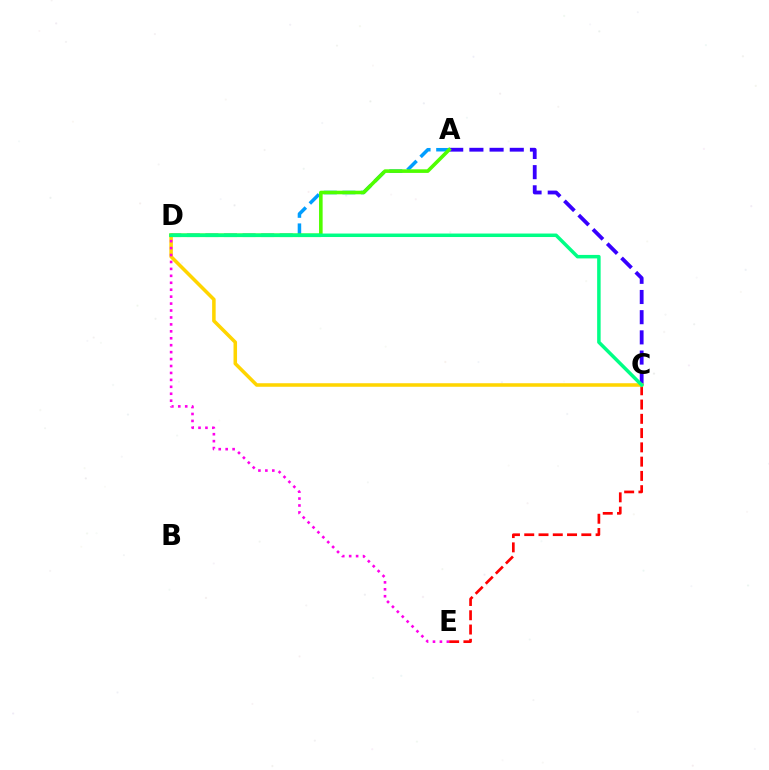{('C', 'E'): [{'color': '#ff0000', 'line_style': 'dashed', 'thickness': 1.94}], ('A', 'D'): [{'color': '#009eff', 'line_style': 'dashed', 'thickness': 2.52}, {'color': '#4fff00', 'line_style': 'solid', 'thickness': 2.59}], ('A', 'C'): [{'color': '#3700ff', 'line_style': 'dashed', 'thickness': 2.74}], ('C', 'D'): [{'color': '#ffd500', 'line_style': 'solid', 'thickness': 2.54}, {'color': '#00ff86', 'line_style': 'solid', 'thickness': 2.51}], ('D', 'E'): [{'color': '#ff00ed', 'line_style': 'dotted', 'thickness': 1.88}]}